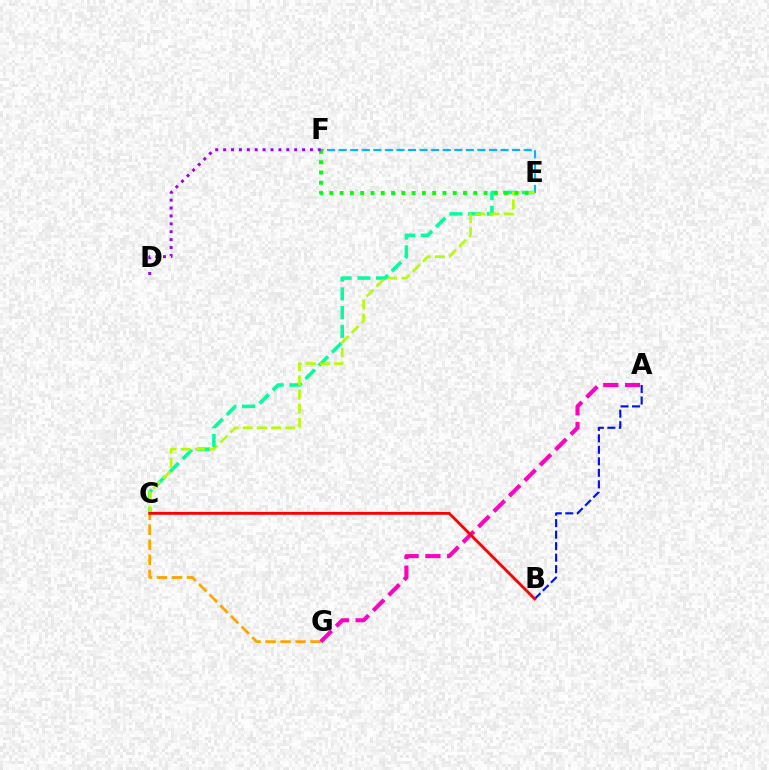{('A', 'B'): [{'color': '#0010ff', 'line_style': 'dashed', 'thickness': 1.56}], ('C', 'G'): [{'color': '#ffa500', 'line_style': 'dashed', 'thickness': 2.04}], ('C', 'E'): [{'color': '#00ff9d', 'line_style': 'dashed', 'thickness': 2.54}, {'color': '#b3ff00', 'line_style': 'dashed', 'thickness': 1.92}], ('E', 'F'): [{'color': '#00b5ff', 'line_style': 'dashed', 'thickness': 1.57}, {'color': '#08ff00', 'line_style': 'dotted', 'thickness': 2.79}], ('A', 'G'): [{'color': '#ff00bd', 'line_style': 'dashed', 'thickness': 2.96}], ('B', 'C'): [{'color': '#ff0000', 'line_style': 'solid', 'thickness': 2.07}], ('D', 'F'): [{'color': '#9b00ff', 'line_style': 'dotted', 'thickness': 2.14}]}